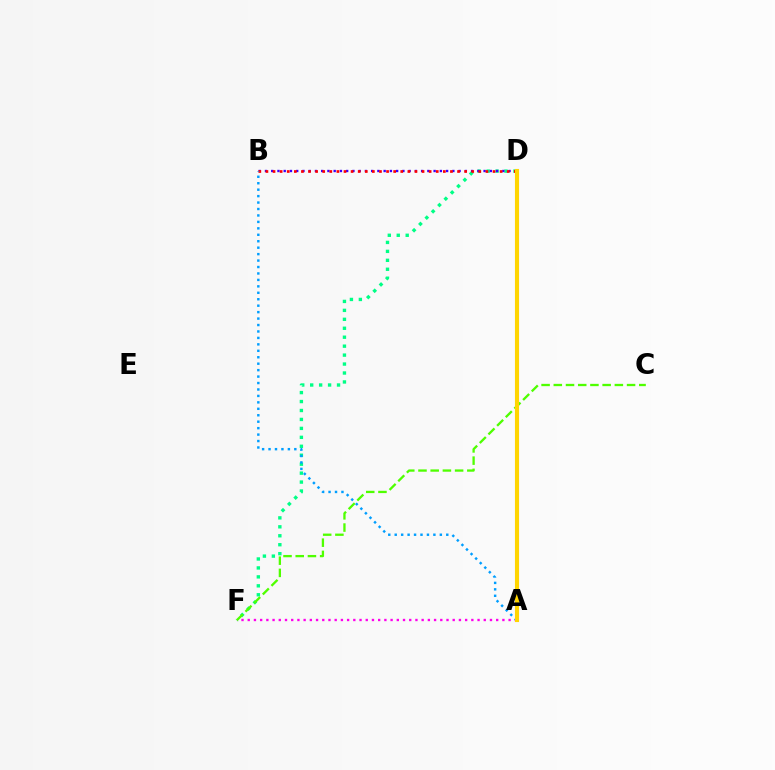{('D', 'F'): [{'color': '#00ff86', 'line_style': 'dotted', 'thickness': 2.43}], ('A', 'F'): [{'color': '#ff00ed', 'line_style': 'dotted', 'thickness': 1.69}], ('C', 'F'): [{'color': '#4fff00', 'line_style': 'dashed', 'thickness': 1.66}], ('B', 'D'): [{'color': '#3700ff', 'line_style': 'dotted', 'thickness': 1.7}, {'color': '#ff0000', 'line_style': 'dotted', 'thickness': 1.93}], ('A', 'B'): [{'color': '#009eff', 'line_style': 'dotted', 'thickness': 1.75}], ('A', 'D'): [{'color': '#ffd500', 'line_style': 'solid', 'thickness': 2.96}]}